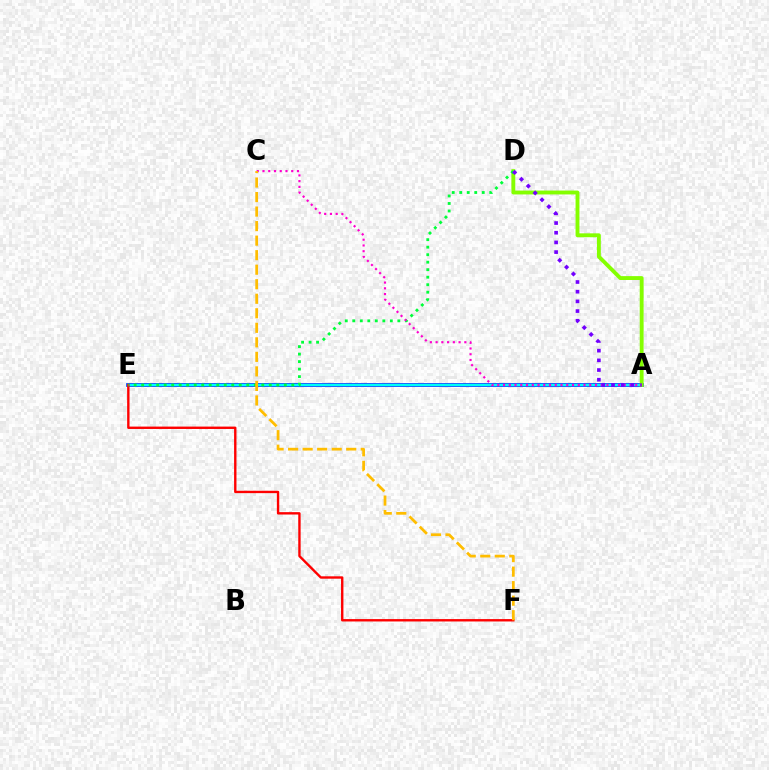{('A', 'E'): [{'color': '#004bff', 'line_style': 'solid', 'thickness': 2.69}, {'color': '#00fff6', 'line_style': 'solid', 'thickness': 1.53}], ('A', 'D'): [{'color': '#84ff00', 'line_style': 'solid', 'thickness': 2.79}, {'color': '#7200ff', 'line_style': 'dotted', 'thickness': 2.63}], ('E', 'F'): [{'color': '#ff0000', 'line_style': 'solid', 'thickness': 1.72}], ('D', 'E'): [{'color': '#00ff39', 'line_style': 'dotted', 'thickness': 2.04}], ('A', 'C'): [{'color': '#ff00cf', 'line_style': 'dotted', 'thickness': 1.56}], ('C', 'F'): [{'color': '#ffbd00', 'line_style': 'dashed', 'thickness': 1.97}]}